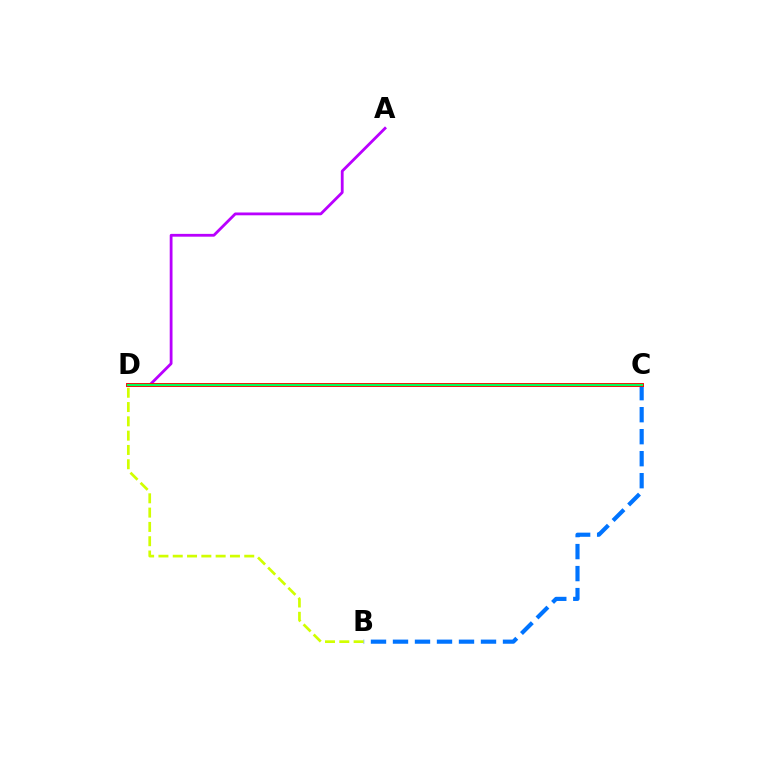{('B', 'C'): [{'color': '#0074ff', 'line_style': 'dashed', 'thickness': 2.99}], ('A', 'D'): [{'color': '#b900ff', 'line_style': 'solid', 'thickness': 2.02}], ('B', 'D'): [{'color': '#d1ff00', 'line_style': 'dashed', 'thickness': 1.94}], ('C', 'D'): [{'color': '#ff0000', 'line_style': 'solid', 'thickness': 2.81}, {'color': '#00ff5c', 'line_style': 'solid', 'thickness': 1.56}]}